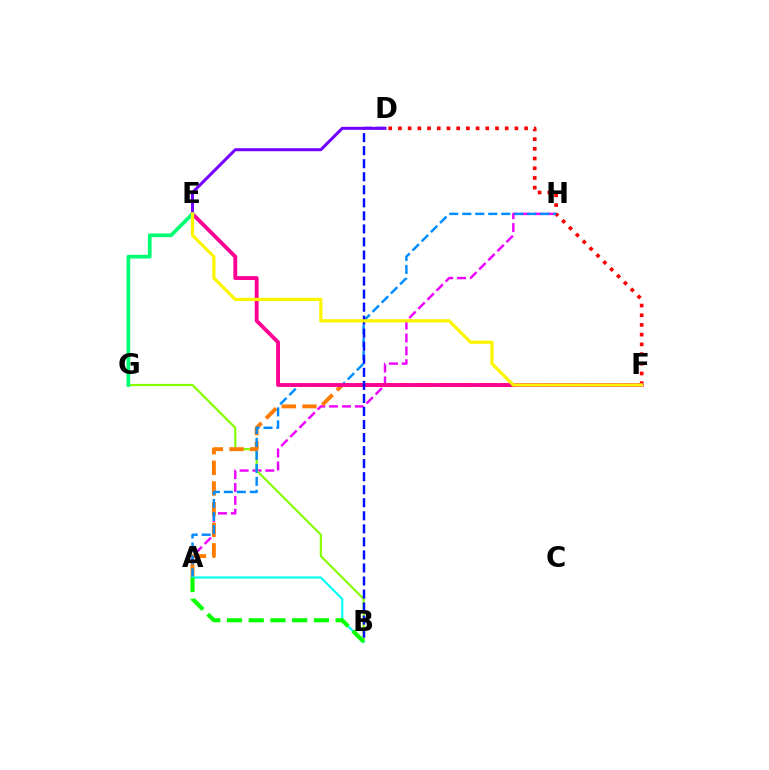{('A', 'H'): [{'color': '#ee00ff', 'line_style': 'dashed', 'thickness': 1.75}, {'color': '#008cff', 'line_style': 'dashed', 'thickness': 1.76}], ('B', 'G'): [{'color': '#84ff00', 'line_style': 'solid', 'thickness': 1.57}], ('A', 'F'): [{'color': '#ff7c00', 'line_style': 'dashed', 'thickness': 2.8}], ('D', 'F'): [{'color': '#ff0000', 'line_style': 'dotted', 'thickness': 2.64}], ('E', 'F'): [{'color': '#ff0094', 'line_style': 'solid', 'thickness': 2.78}, {'color': '#fcf500', 'line_style': 'solid', 'thickness': 2.31}], ('B', 'D'): [{'color': '#0010ff', 'line_style': 'dashed', 'thickness': 1.77}], ('A', 'B'): [{'color': '#00fff6', 'line_style': 'solid', 'thickness': 1.53}, {'color': '#08ff00', 'line_style': 'dashed', 'thickness': 2.95}], ('E', 'G'): [{'color': '#00ff74', 'line_style': 'solid', 'thickness': 2.68}], ('D', 'E'): [{'color': '#7200ff', 'line_style': 'solid', 'thickness': 2.16}]}